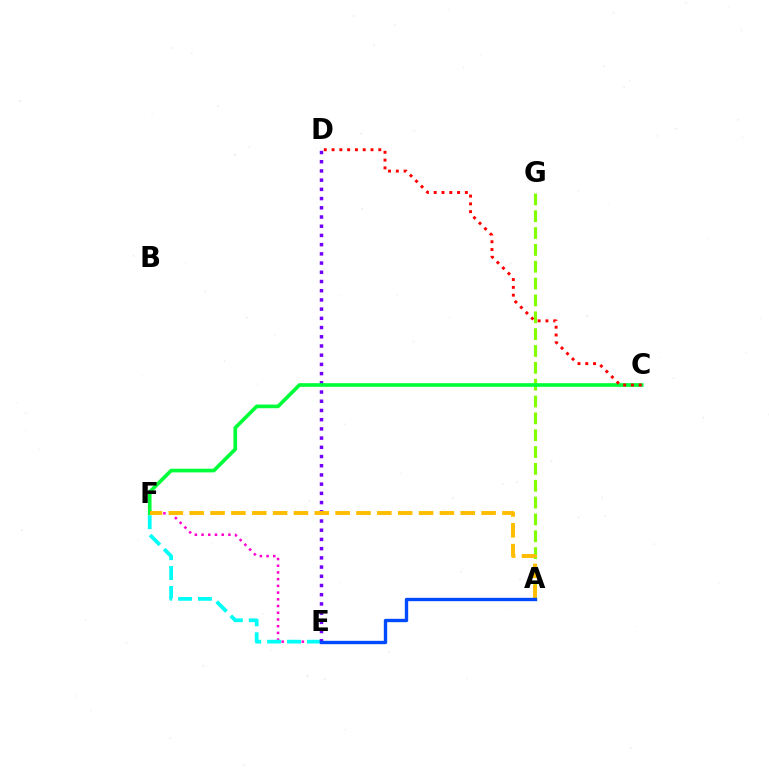{('E', 'F'): [{'color': '#ff00cf', 'line_style': 'dotted', 'thickness': 1.82}, {'color': '#00fff6', 'line_style': 'dashed', 'thickness': 2.7}], ('A', 'G'): [{'color': '#84ff00', 'line_style': 'dashed', 'thickness': 2.29}], ('D', 'E'): [{'color': '#7200ff', 'line_style': 'dotted', 'thickness': 2.5}], ('C', 'F'): [{'color': '#00ff39', 'line_style': 'solid', 'thickness': 2.64}], ('A', 'F'): [{'color': '#ffbd00', 'line_style': 'dashed', 'thickness': 2.83}], ('A', 'E'): [{'color': '#004bff', 'line_style': 'solid', 'thickness': 2.43}], ('C', 'D'): [{'color': '#ff0000', 'line_style': 'dotted', 'thickness': 2.12}]}